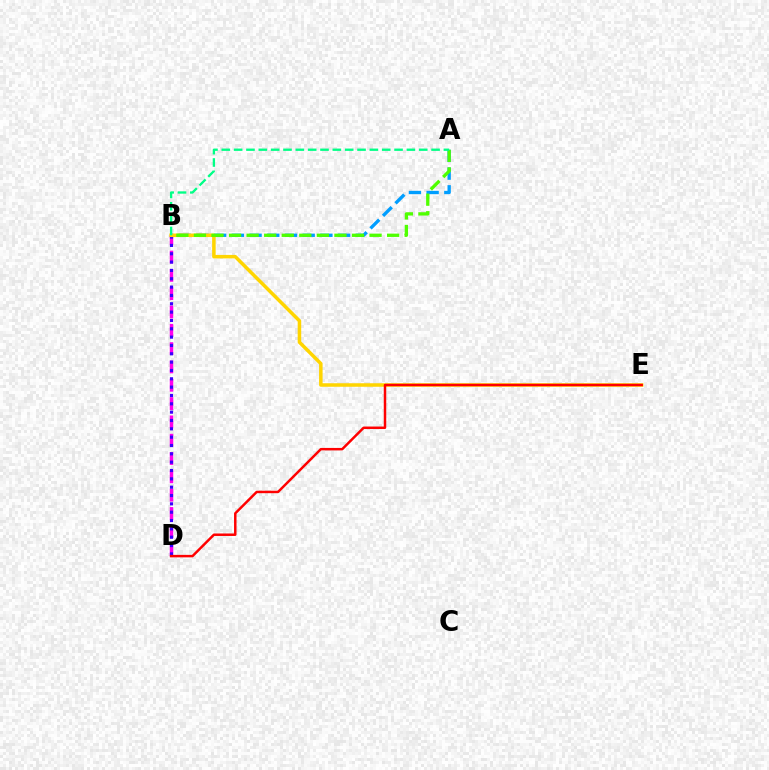{('A', 'B'): [{'color': '#009eff', 'line_style': 'dashed', 'thickness': 2.41}, {'color': '#4fff00', 'line_style': 'dashed', 'thickness': 2.39}, {'color': '#00ff86', 'line_style': 'dashed', 'thickness': 1.68}], ('B', 'D'): [{'color': '#ff00ed', 'line_style': 'dashed', 'thickness': 2.49}, {'color': '#3700ff', 'line_style': 'dotted', 'thickness': 2.27}], ('B', 'E'): [{'color': '#ffd500', 'line_style': 'solid', 'thickness': 2.53}], ('D', 'E'): [{'color': '#ff0000', 'line_style': 'solid', 'thickness': 1.78}]}